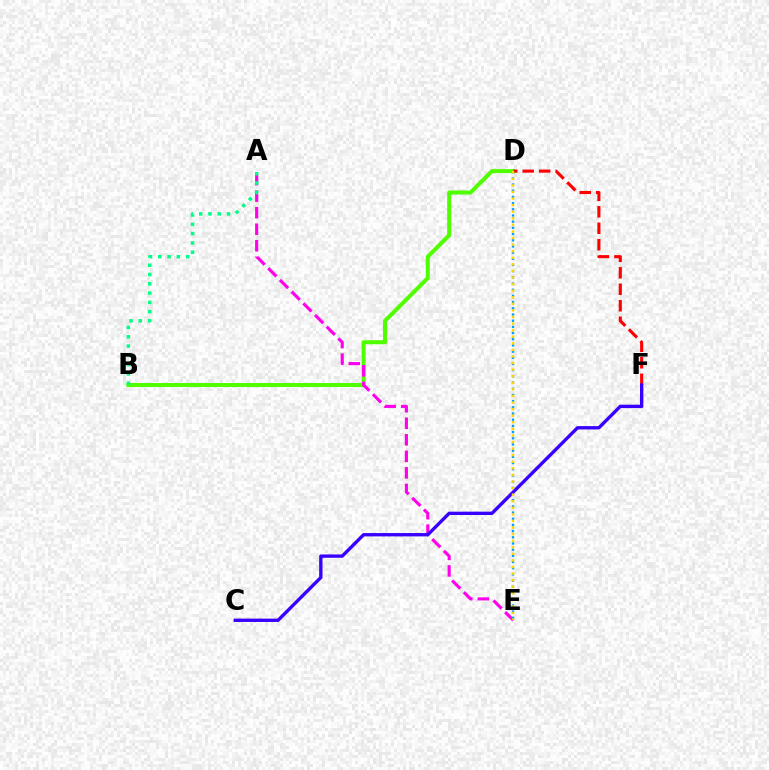{('B', 'D'): [{'color': '#4fff00', 'line_style': 'solid', 'thickness': 2.89}], ('D', 'F'): [{'color': '#ff0000', 'line_style': 'dashed', 'thickness': 2.24}], ('A', 'E'): [{'color': '#ff00ed', 'line_style': 'dashed', 'thickness': 2.25}], ('D', 'E'): [{'color': '#009eff', 'line_style': 'dotted', 'thickness': 1.68}, {'color': '#ffd500', 'line_style': 'dotted', 'thickness': 1.79}], ('C', 'F'): [{'color': '#3700ff', 'line_style': 'solid', 'thickness': 2.41}], ('A', 'B'): [{'color': '#00ff86', 'line_style': 'dotted', 'thickness': 2.53}]}